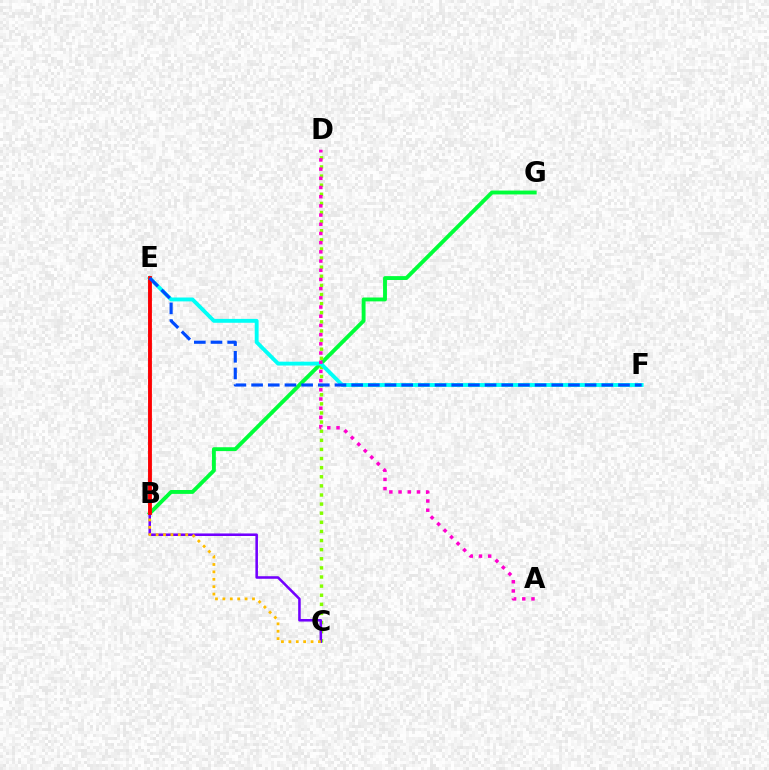{('B', 'G'): [{'color': '#00ff39', 'line_style': 'solid', 'thickness': 2.79}], ('C', 'D'): [{'color': '#84ff00', 'line_style': 'dotted', 'thickness': 2.48}], ('C', 'E'): [{'color': '#7200ff', 'line_style': 'solid', 'thickness': 1.84}, {'color': '#ffbd00', 'line_style': 'dotted', 'thickness': 2.01}], ('E', 'F'): [{'color': '#00fff6', 'line_style': 'solid', 'thickness': 2.79}, {'color': '#004bff', 'line_style': 'dashed', 'thickness': 2.27}], ('B', 'E'): [{'color': '#ff0000', 'line_style': 'solid', 'thickness': 2.75}], ('A', 'D'): [{'color': '#ff00cf', 'line_style': 'dotted', 'thickness': 2.5}]}